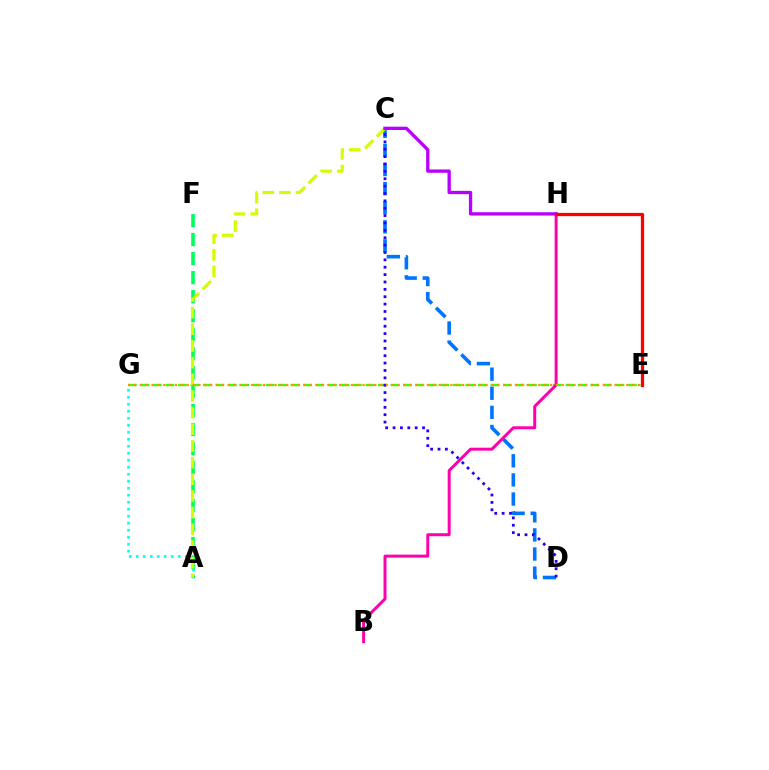{('A', 'G'): [{'color': '#00fff6', 'line_style': 'dotted', 'thickness': 1.9}], ('C', 'D'): [{'color': '#0074ff', 'line_style': 'dashed', 'thickness': 2.59}, {'color': '#2500ff', 'line_style': 'dotted', 'thickness': 2.0}], ('A', 'F'): [{'color': '#00ff5c', 'line_style': 'dashed', 'thickness': 2.58}], ('E', 'G'): [{'color': '#3dff00', 'line_style': 'dashed', 'thickness': 1.7}, {'color': '#ff9400', 'line_style': 'dotted', 'thickness': 1.59}], ('A', 'C'): [{'color': '#d1ff00', 'line_style': 'dashed', 'thickness': 2.26}], ('B', 'H'): [{'color': '#ff00ac', 'line_style': 'solid', 'thickness': 2.14}], ('C', 'H'): [{'color': '#b900ff', 'line_style': 'solid', 'thickness': 2.39}], ('E', 'H'): [{'color': '#ff0000', 'line_style': 'solid', 'thickness': 2.35}]}